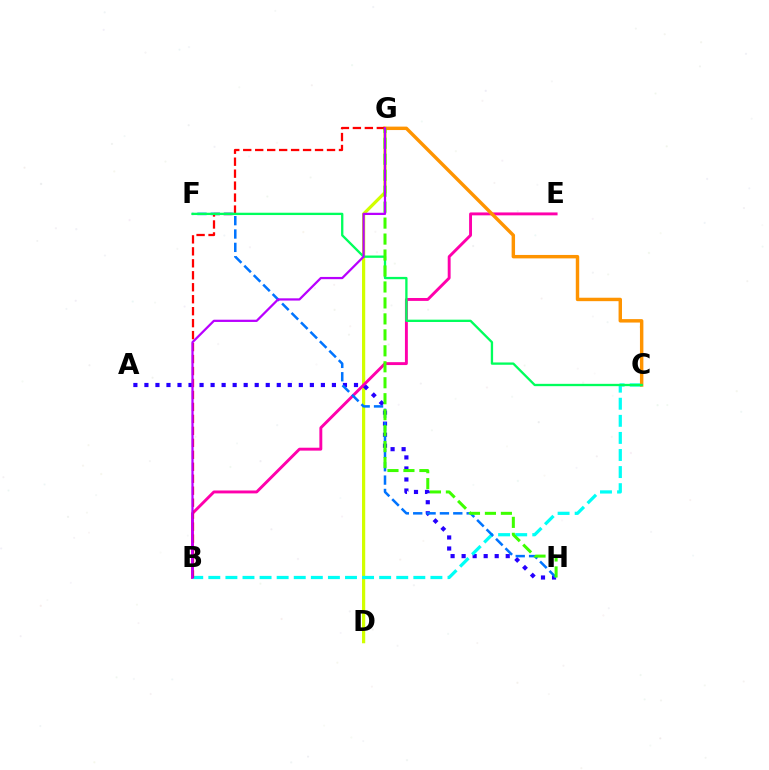{('D', 'G'): [{'color': '#d1ff00', 'line_style': 'solid', 'thickness': 2.31}], ('B', 'E'): [{'color': '#ff00ac', 'line_style': 'solid', 'thickness': 2.09}], ('A', 'H'): [{'color': '#2500ff', 'line_style': 'dotted', 'thickness': 3.0}], ('B', 'C'): [{'color': '#00fff6', 'line_style': 'dashed', 'thickness': 2.32}], ('C', 'G'): [{'color': '#ff9400', 'line_style': 'solid', 'thickness': 2.47}], ('F', 'H'): [{'color': '#0074ff', 'line_style': 'dashed', 'thickness': 1.81}], ('B', 'G'): [{'color': '#ff0000', 'line_style': 'dashed', 'thickness': 1.63}, {'color': '#b900ff', 'line_style': 'solid', 'thickness': 1.61}], ('C', 'F'): [{'color': '#00ff5c', 'line_style': 'solid', 'thickness': 1.67}], ('G', 'H'): [{'color': '#3dff00', 'line_style': 'dashed', 'thickness': 2.17}]}